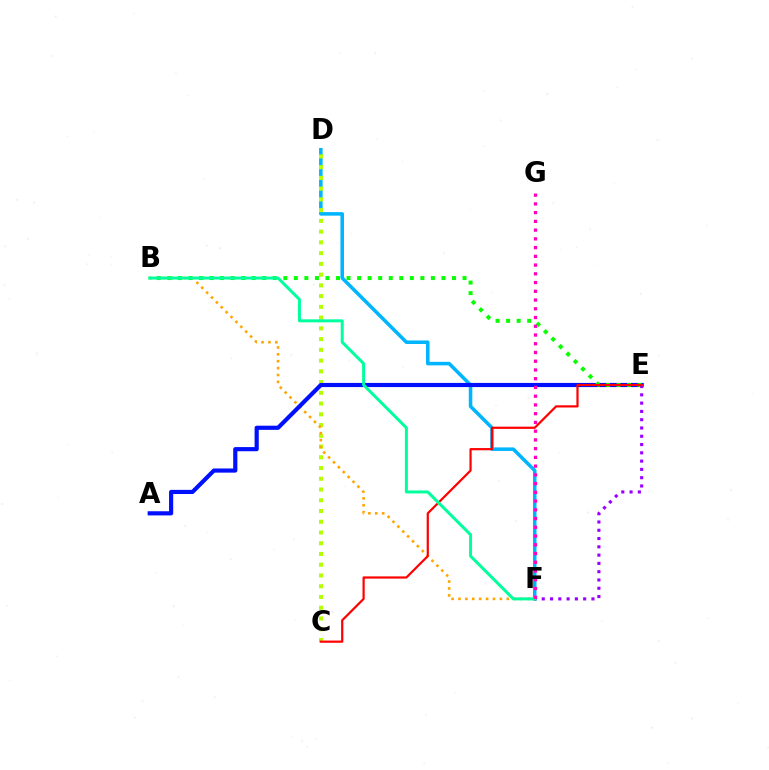{('D', 'F'): [{'color': '#00b5ff', 'line_style': 'solid', 'thickness': 2.55}], ('C', 'D'): [{'color': '#b3ff00', 'line_style': 'dotted', 'thickness': 2.92}], ('B', 'F'): [{'color': '#ffa500', 'line_style': 'dotted', 'thickness': 1.88}, {'color': '#00ff9d', 'line_style': 'solid', 'thickness': 2.15}], ('A', 'E'): [{'color': '#0010ff', 'line_style': 'solid', 'thickness': 2.99}], ('B', 'E'): [{'color': '#08ff00', 'line_style': 'dotted', 'thickness': 2.86}], ('E', 'F'): [{'color': '#9b00ff', 'line_style': 'dotted', 'thickness': 2.25}], ('C', 'E'): [{'color': '#ff0000', 'line_style': 'solid', 'thickness': 1.59}], ('F', 'G'): [{'color': '#ff00bd', 'line_style': 'dotted', 'thickness': 2.37}]}